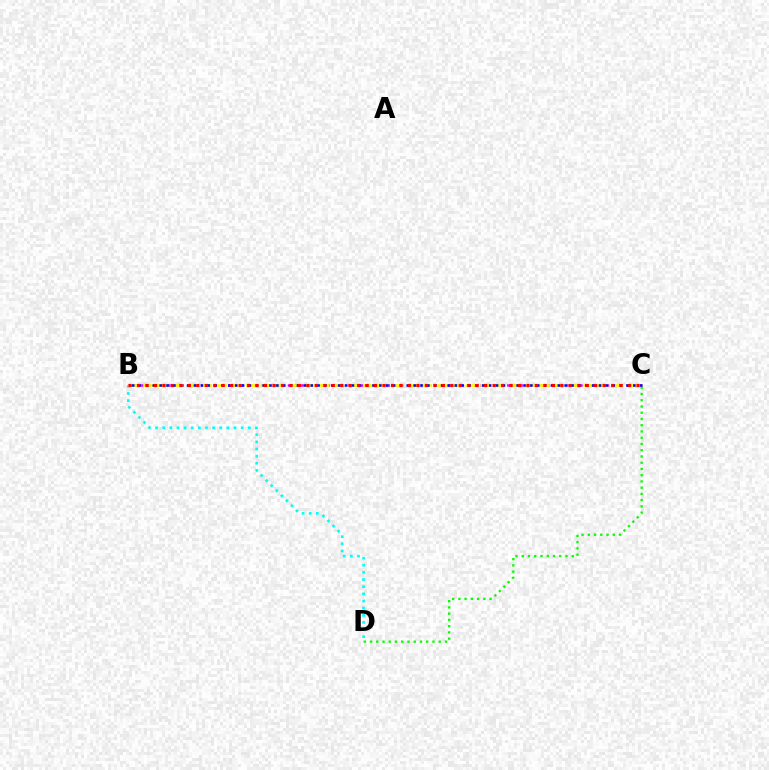{('B', 'D'): [{'color': '#00fff6', 'line_style': 'dotted', 'thickness': 1.94}], ('B', 'C'): [{'color': '#ee00ff', 'line_style': 'dotted', 'thickness': 1.81}, {'color': '#fcf500', 'line_style': 'dashed', 'thickness': 1.99}, {'color': '#0010ff', 'line_style': 'dotted', 'thickness': 1.87}, {'color': '#ff0000', 'line_style': 'dotted', 'thickness': 2.3}], ('C', 'D'): [{'color': '#08ff00', 'line_style': 'dotted', 'thickness': 1.7}]}